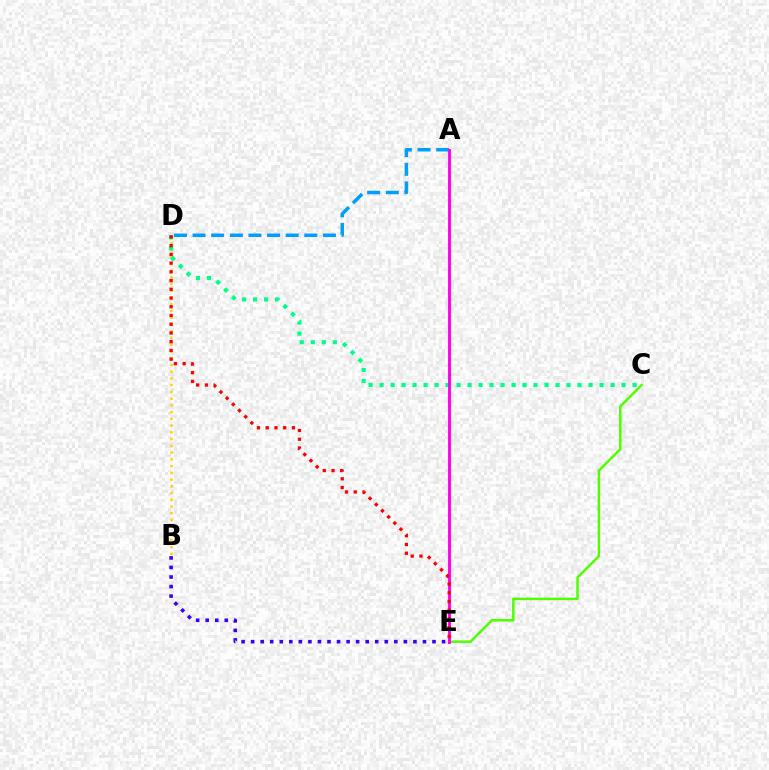{('B', 'D'): [{'color': '#ffd500', 'line_style': 'dotted', 'thickness': 1.83}], ('C', 'D'): [{'color': '#00ff86', 'line_style': 'dotted', 'thickness': 2.99}], ('C', 'E'): [{'color': '#4fff00', 'line_style': 'solid', 'thickness': 1.78}], ('B', 'E'): [{'color': '#3700ff', 'line_style': 'dotted', 'thickness': 2.59}], ('A', 'D'): [{'color': '#009eff', 'line_style': 'dashed', 'thickness': 2.53}], ('A', 'E'): [{'color': '#ff00ed', 'line_style': 'solid', 'thickness': 2.08}], ('D', 'E'): [{'color': '#ff0000', 'line_style': 'dotted', 'thickness': 2.37}]}